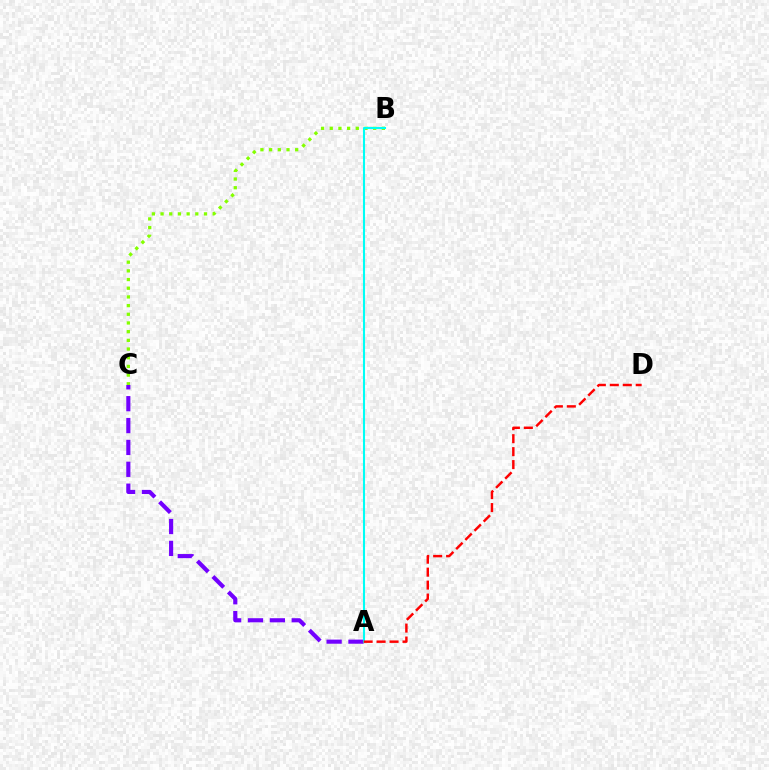{('A', 'C'): [{'color': '#7200ff', 'line_style': 'dashed', 'thickness': 2.97}], ('B', 'C'): [{'color': '#84ff00', 'line_style': 'dotted', 'thickness': 2.36}], ('A', 'B'): [{'color': '#00fff6', 'line_style': 'solid', 'thickness': 1.5}], ('A', 'D'): [{'color': '#ff0000', 'line_style': 'dashed', 'thickness': 1.76}]}